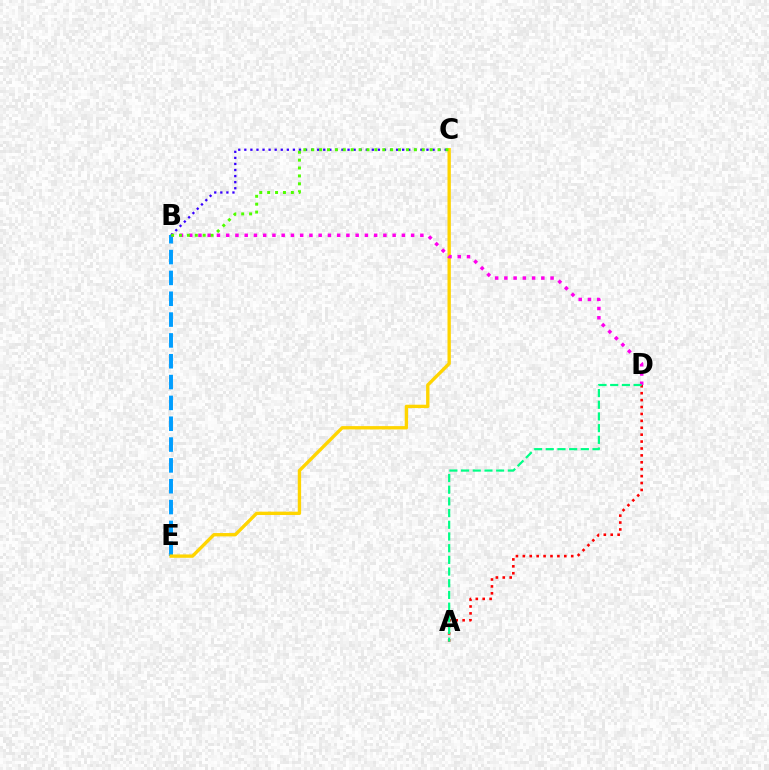{('B', 'E'): [{'color': '#009eff', 'line_style': 'dashed', 'thickness': 2.83}], ('C', 'E'): [{'color': '#ffd500', 'line_style': 'solid', 'thickness': 2.41}], ('A', 'D'): [{'color': '#ff0000', 'line_style': 'dotted', 'thickness': 1.88}, {'color': '#00ff86', 'line_style': 'dashed', 'thickness': 1.59}], ('B', 'D'): [{'color': '#ff00ed', 'line_style': 'dotted', 'thickness': 2.51}], ('B', 'C'): [{'color': '#3700ff', 'line_style': 'dotted', 'thickness': 1.65}, {'color': '#4fff00', 'line_style': 'dotted', 'thickness': 2.14}]}